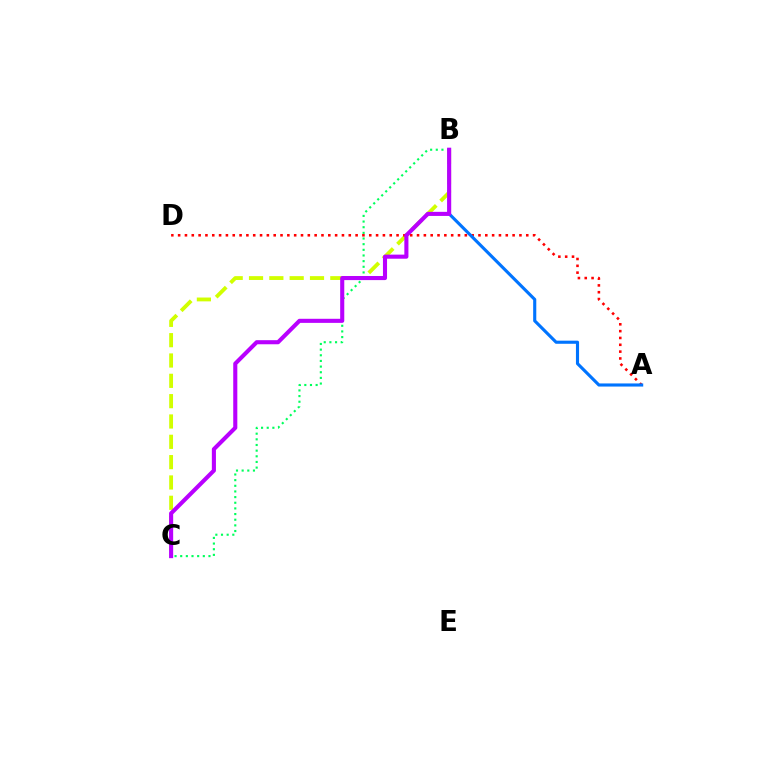{('B', 'C'): [{'color': '#00ff5c', 'line_style': 'dotted', 'thickness': 1.54}, {'color': '#d1ff00', 'line_style': 'dashed', 'thickness': 2.76}, {'color': '#b900ff', 'line_style': 'solid', 'thickness': 2.94}], ('A', 'D'): [{'color': '#ff0000', 'line_style': 'dotted', 'thickness': 1.85}], ('A', 'B'): [{'color': '#0074ff', 'line_style': 'solid', 'thickness': 2.24}]}